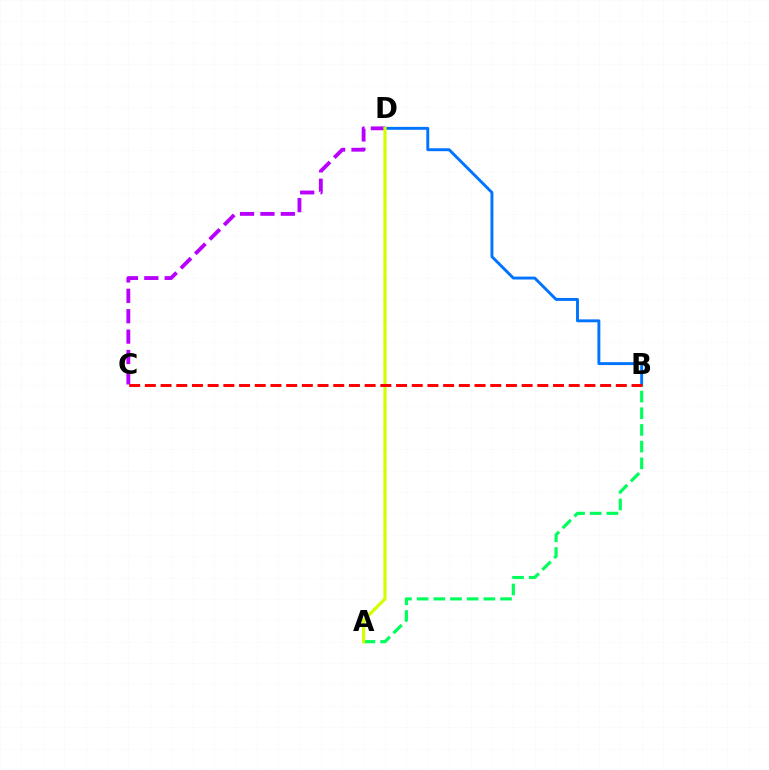{('C', 'D'): [{'color': '#b900ff', 'line_style': 'dashed', 'thickness': 2.77}], ('B', 'D'): [{'color': '#0074ff', 'line_style': 'solid', 'thickness': 2.1}], ('A', 'B'): [{'color': '#00ff5c', 'line_style': 'dashed', 'thickness': 2.27}], ('A', 'D'): [{'color': '#d1ff00', 'line_style': 'solid', 'thickness': 2.31}], ('B', 'C'): [{'color': '#ff0000', 'line_style': 'dashed', 'thickness': 2.13}]}